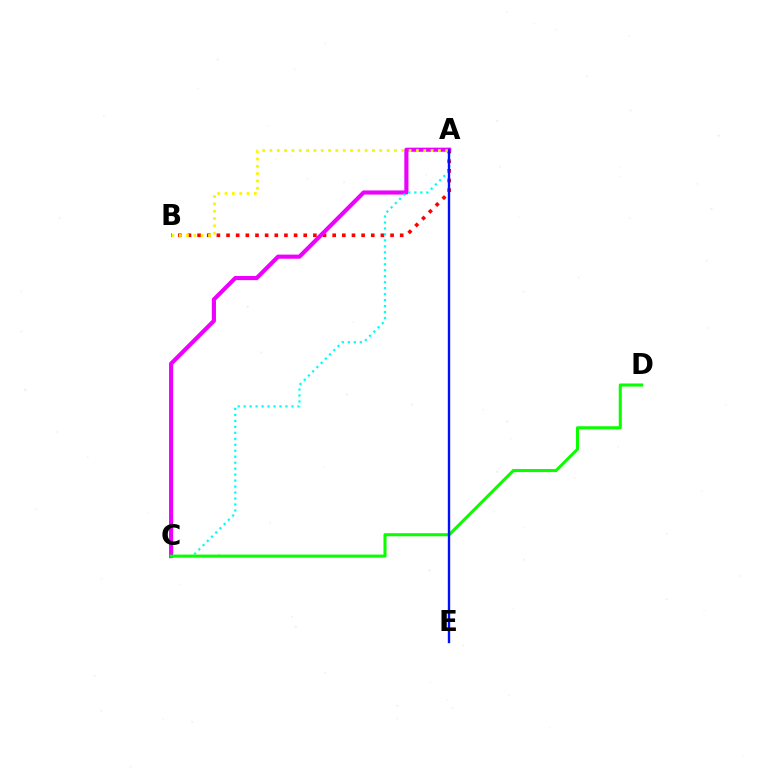{('A', 'B'): [{'color': '#ff0000', 'line_style': 'dotted', 'thickness': 2.62}, {'color': '#fcf500', 'line_style': 'dotted', 'thickness': 1.99}], ('A', 'C'): [{'color': '#ee00ff', 'line_style': 'solid', 'thickness': 2.97}, {'color': '#00fff6', 'line_style': 'dotted', 'thickness': 1.62}], ('C', 'D'): [{'color': '#08ff00', 'line_style': 'solid', 'thickness': 2.2}], ('A', 'E'): [{'color': '#0010ff', 'line_style': 'solid', 'thickness': 1.71}]}